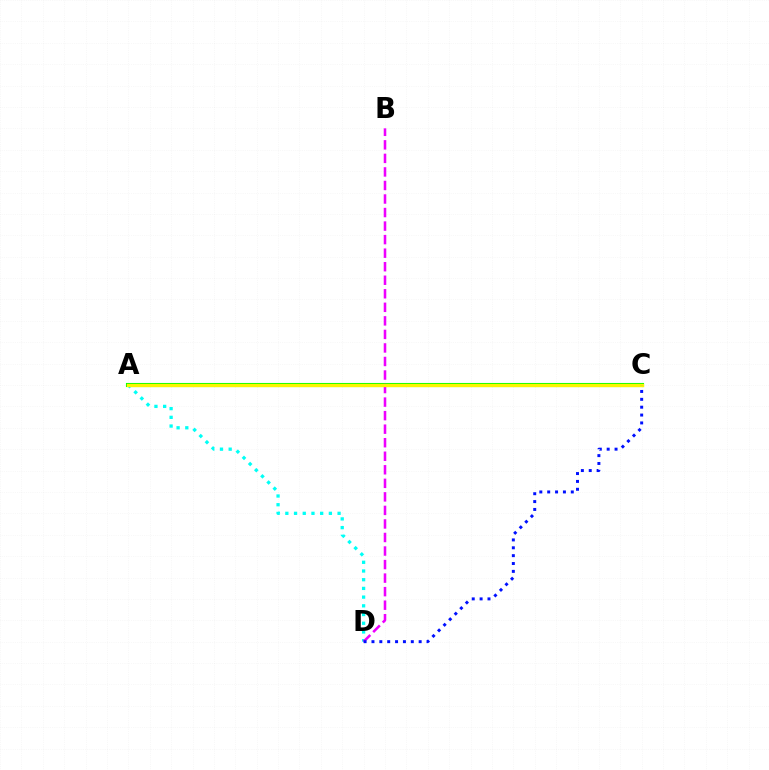{('A', 'D'): [{'color': '#00fff6', 'line_style': 'dotted', 'thickness': 2.37}], ('A', 'C'): [{'color': '#08ff00', 'line_style': 'solid', 'thickness': 2.94}, {'color': '#ff0000', 'line_style': 'dashed', 'thickness': 1.93}, {'color': '#fcf500', 'line_style': 'solid', 'thickness': 2.37}], ('B', 'D'): [{'color': '#ee00ff', 'line_style': 'dashed', 'thickness': 1.84}], ('C', 'D'): [{'color': '#0010ff', 'line_style': 'dotted', 'thickness': 2.14}]}